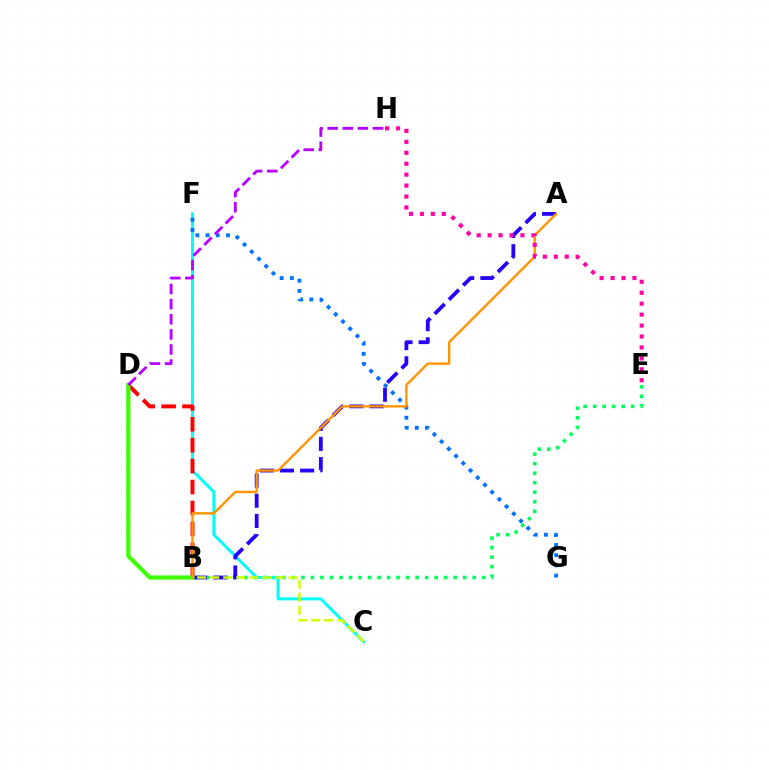{('B', 'E'): [{'color': '#00ff5c', 'line_style': 'dotted', 'thickness': 2.59}], ('C', 'F'): [{'color': '#00fff6', 'line_style': 'solid', 'thickness': 2.15}], ('A', 'B'): [{'color': '#2500ff', 'line_style': 'dashed', 'thickness': 2.74}, {'color': '#ff9400', 'line_style': 'solid', 'thickness': 1.71}], ('B', 'D'): [{'color': '#ff0000', 'line_style': 'dashed', 'thickness': 2.84}, {'color': '#3dff00', 'line_style': 'solid', 'thickness': 3.0}], ('F', 'G'): [{'color': '#0074ff', 'line_style': 'dotted', 'thickness': 2.77}], ('B', 'C'): [{'color': '#d1ff00', 'line_style': 'dashed', 'thickness': 1.78}], ('D', 'H'): [{'color': '#b900ff', 'line_style': 'dashed', 'thickness': 2.05}], ('E', 'H'): [{'color': '#ff00ac', 'line_style': 'dotted', 'thickness': 2.97}]}